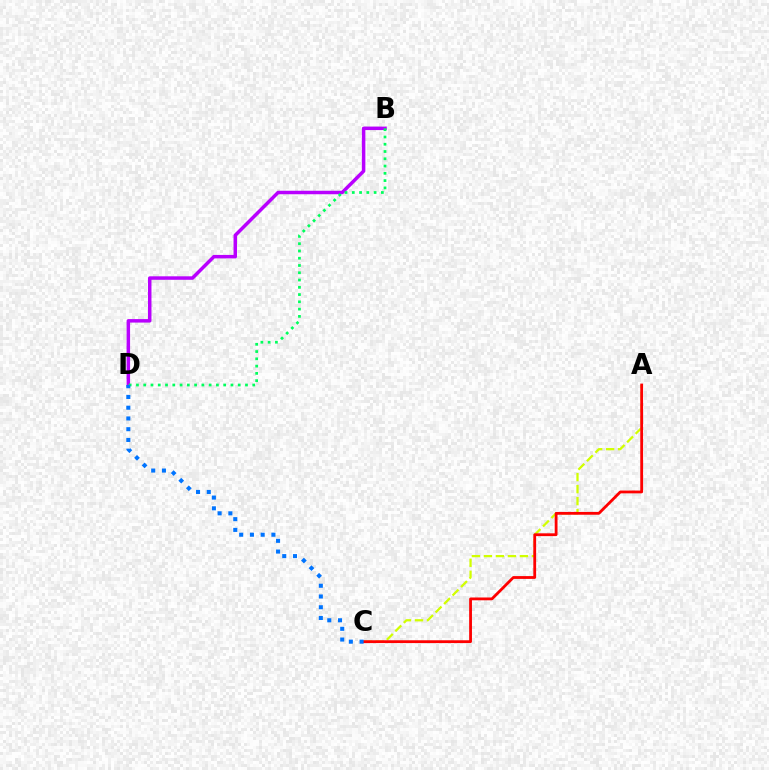{('B', 'D'): [{'color': '#b900ff', 'line_style': 'solid', 'thickness': 2.51}, {'color': '#00ff5c', 'line_style': 'dotted', 'thickness': 1.98}], ('A', 'C'): [{'color': '#d1ff00', 'line_style': 'dashed', 'thickness': 1.63}, {'color': '#ff0000', 'line_style': 'solid', 'thickness': 2.02}], ('C', 'D'): [{'color': '#0074ff', 'line_style': 'dotted', 'thickness': 2.92}]}